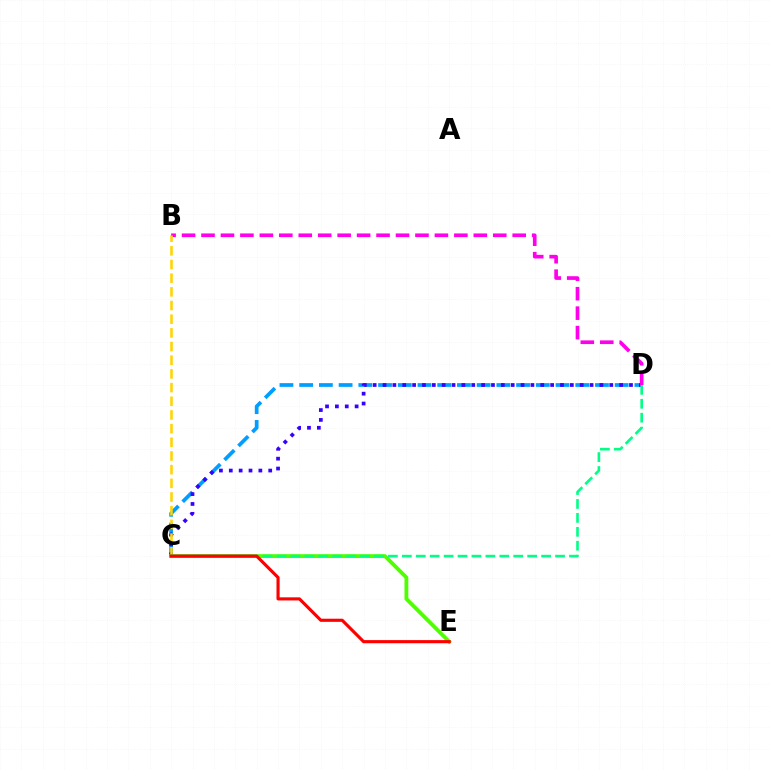{('C', 'D'): [{'color': '#009eff', 'line_style': 'dashed', 'thickness': 2.68}, {'color': '#3700ff', 'line_style': 'dotted', 'thickness': 2.68}, {'color': '#00ff86', 'line_style': 'dashed', 'thickness': 1.89}], ('B', 'D'): [{'color': '#ff00ed', 'line_style': 'dashed', 'thickness': 2.64}], ('B', 'C'): [{'color': '#ffd500', 'line_style': 'dashed', 'thickness': 1.86}], ('C', 'E'): [{'color': '#4fff00', 'line_style': 'solid', 'thickness': 2.76}, {'color': '#ff0000', 'line_style': 'solid', 'thickness': 2.25}]}